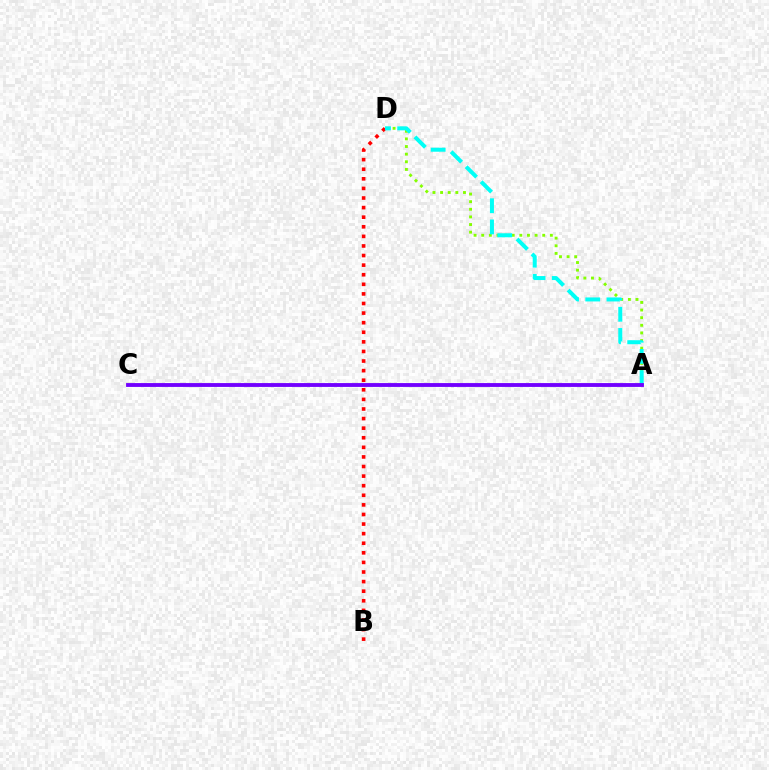{('A', 'D'): [{'color': '#84ff00', 'line_style': 'dotted', 'thickness': 2.07}, {'color': '#00fff6', 'line_style': 'dashed', 'thickness': 2.88}], ('B', 'D'): [{'color': '#ff0000', 'line_style': 'dotted', 'thickness': 2.61}], ('A', 'C'): [{'color': '#7200ff', 'line_style': 'solid', 'thickness': 2.77}]}